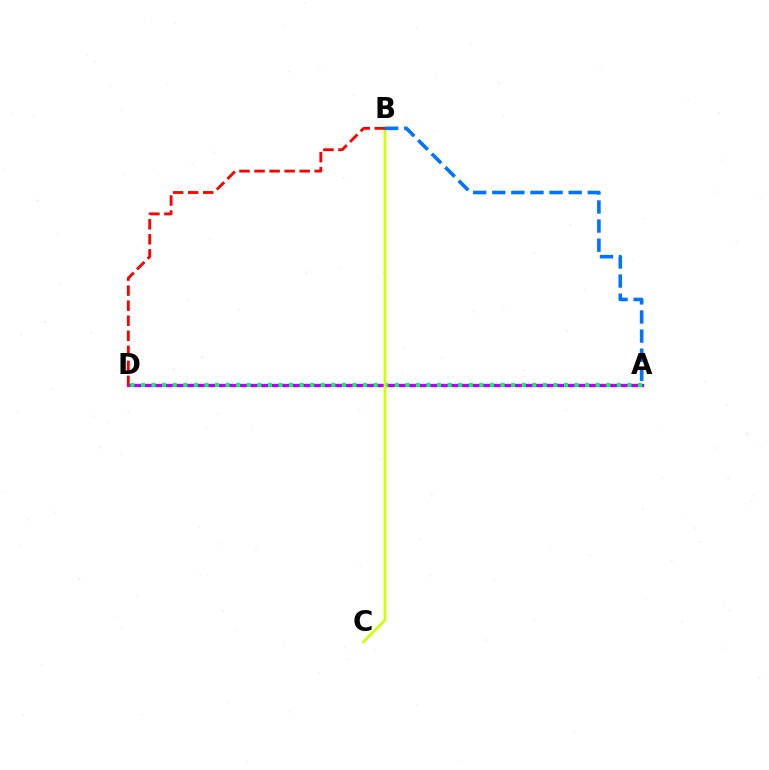{('A', 'D'): [{'color': '#b900ff', 'line_style': 'solid', 'thickness': 2.4}, {'color': '#00ff5c', 'line_style': 'dotted', 'thickness': 2.87}], ('B', 'C'): [{'color': '#d1ff00', 'line_style': 'solid', 'thickness': 1.98}], ('A', 'B'): [{'color': '#0074ff', 'line_style': 'dashed', 'thickness': 2.59}], ('B', 'D'): [{'color': '#ff0000', 'line_style': 'dashed', 'thickness': 2.04}]}